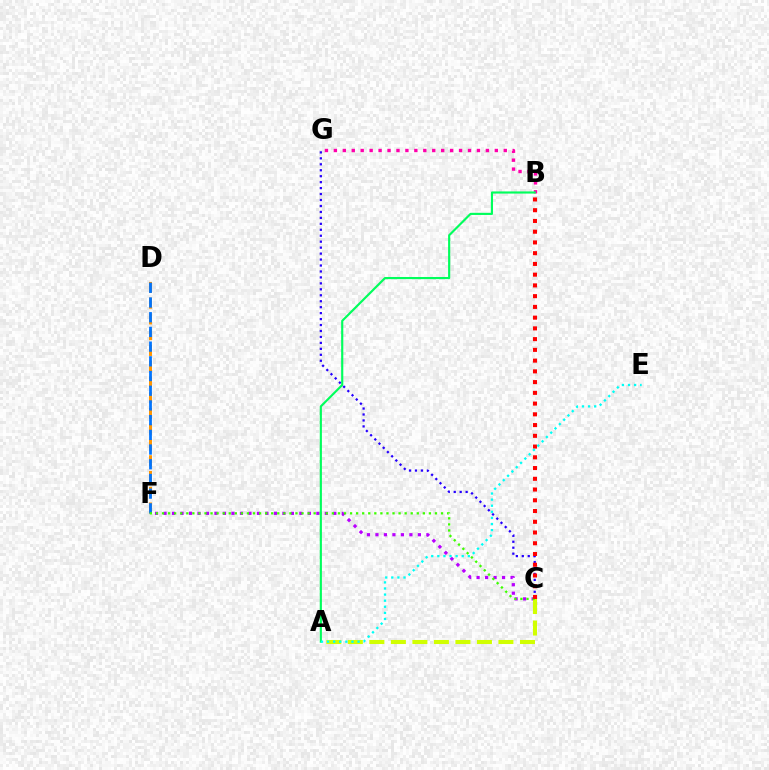{('D', 'F'): [{'color': '#ff9400', 'line_style': 'dashed', 'thickness': 2.14}, {'color': '#0074ff', 'line_style': 'dashed', 'thickness': 2.0}], ('C', 'F'): [{'color': '#b900ff', 'line_style': 'dotted', 'thickness': 2.31}, {'color': '#3dff00', 'line_style': 'dotted', 'thickness': 1.65}], ('B', 'G'): [{'color': '#ff00ac', 'line_style': 'dotted', 'thickness': 2.43}], ('C', 'G'): [{'color': '#2500ff', 'line_style': 'dotted', 'thickness': 1.62}], ('A', 'C'): [{'color': '#d1ff00', 'line_style': 'dashed', 'thickness': 2.92}], ('A', 'B'): [{'color': '#00ff5c', 'line_style': 'solid', 'thickness': 1.54}], ('B', 'C'): [{'color': '#ff0000', 'line_style': 'dotted', 'thickness': 2.92}], ('A', 'E'): [{'color': '#00fff6', 'line_style': 'dotted', 'thickness': 1.66}]}